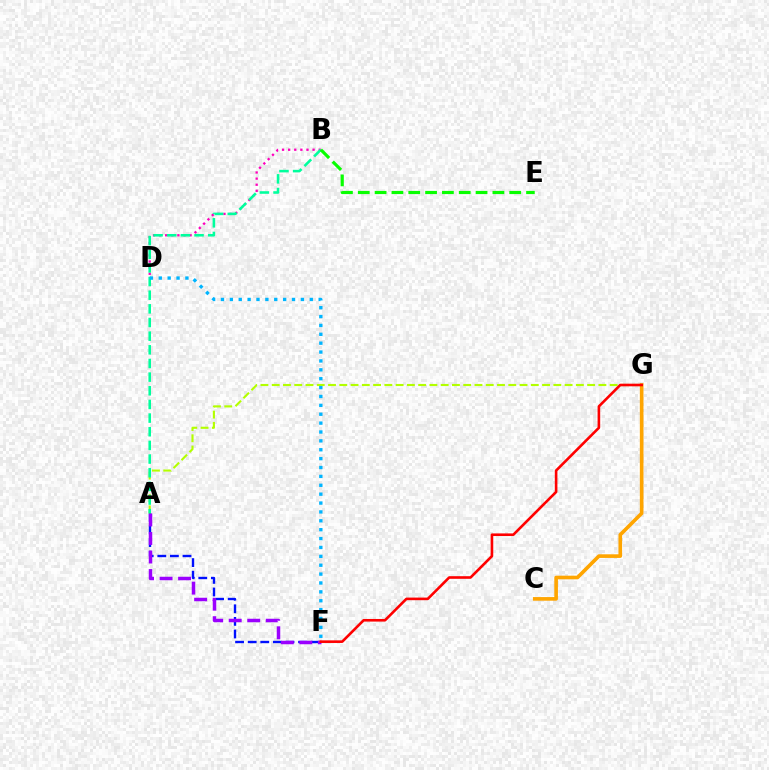{('B', 'D'): [{'color': '#ff00bd', 'line_style': 'dotted', 'thickness': 1.66}], ('A', 'F'): [{'color': '#0010ff', 'line_style': 'dashed', 'thickness': 1.71}, {'color': '#9b00ff', 'line_style': 'dashed', 'thickness': 2.52}], ('A', 'G'): [{'color': '#b3ff00', 'line_style': 'dashed', 'thickness': 1.53}], ('C', 'G'): [{'color': '#ffa500', 'line_style': 'solid', 'thickness': 2.62}], ('A', 'B'): [{'color': '#00ff9d', 'line_style': 'dashed', 'thickness': 1.86}], ('F', 'G'): [{'color': '#ff0000', 'line_style': 'solid', 'thickness': 1.88}], ('B', 'E'): [{'color': '#08ff00', 'line_style': 'dashed', 'thickness': 2.29}], ('D', 'F'): [{'color': '#00b5ff', 'line_style': 'dotted', 'thickness': 2.41}]}